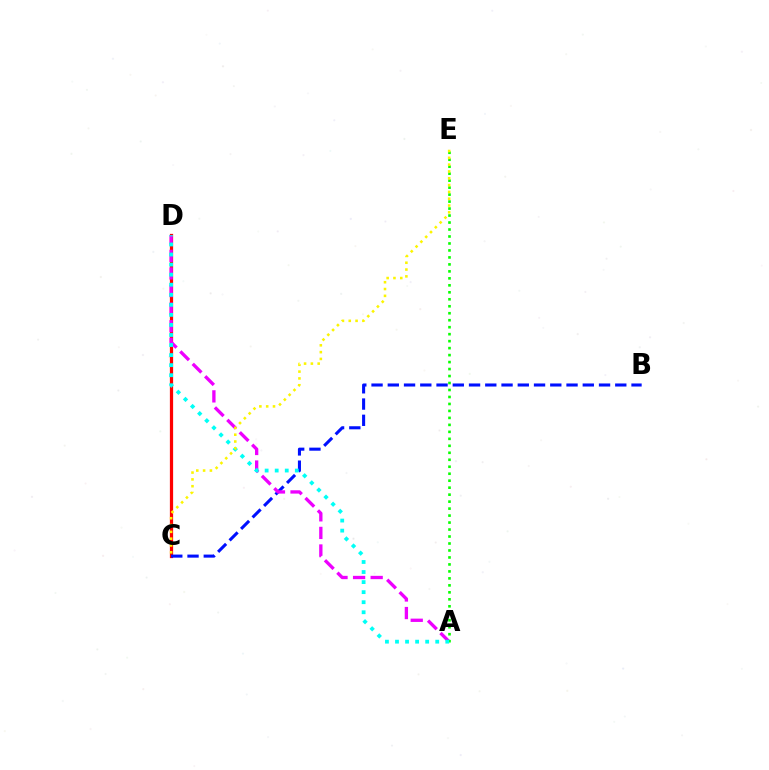{('C', 'D'): [{'color': '#ff0000', 'line_style': 'solid', 'thickness': 2.33}], ('B', 'C'): [{'color': '#0010ff', 'line_style': 'dashed', 'thickness': 2.21}], ('A', 'D'): [{'color': '#ee00ff', 'line_style': 'dashed', 'thickness': 2.39}, {'color': '#00fff6', 'line_style': 'dotted', 'thickness': 2.73}], ('A', 'E'): [{'color': '#08ff00', 'line_style': 'dotted', 'thickness': 1.9}], ('C', 'E'): [{'color': '#fcf500', 'line_style': 'dotted', 'thickness': 1.85}]}